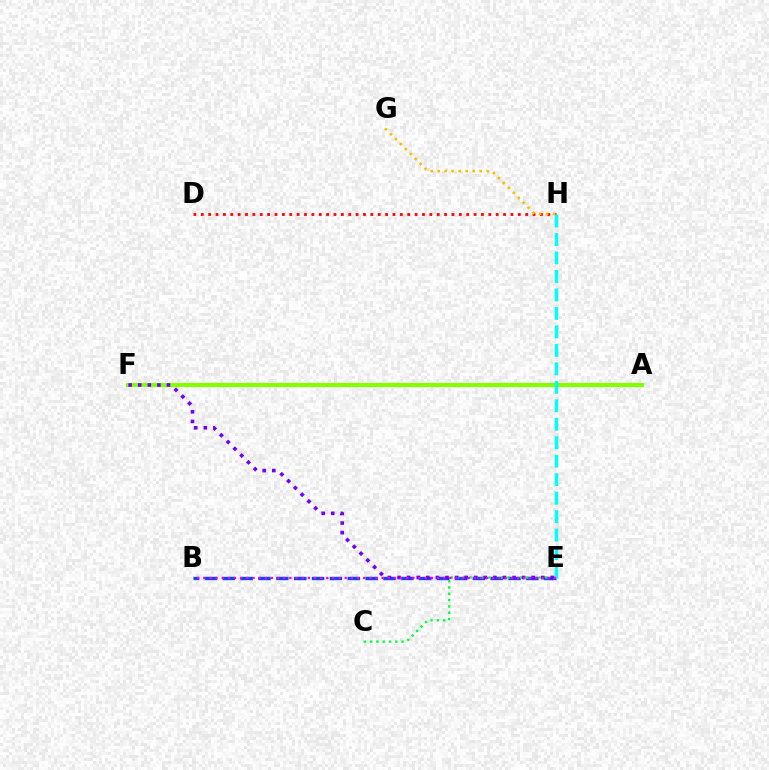{('B', 'E'): [{'color': '#004bff', 'line_style': 'dashed', 'thickness': 2.43}, {'color': '#ff00cf', 'line_style': 'dotted', 'thickness': 1.67}], ('C', 'E'): [{'color': '#00ff39', 'line_style': 'dotted', 'thickness': 1.71}], ('D', 'H'): [{'color': '#ff0000', 'line_style': 'dotted', 'thickness': 2.0}], ('A', 'F'): [{'color': '#84ff00', 'line_style': 'solid', 'thickness': 2.99}], ('G', 'H'): [{'color': '#ffbd00', 'line_style': 'dotted', 'thickness': 1.9}], ('E', 'F'): [{'color': '#7200ff', 'line_style': 'dotted', 'thickness': 2.6}], ('E', 'H'): [{'color': '#00fff6', 'line_style': 'dashed', 'thickness': 2.51}]}